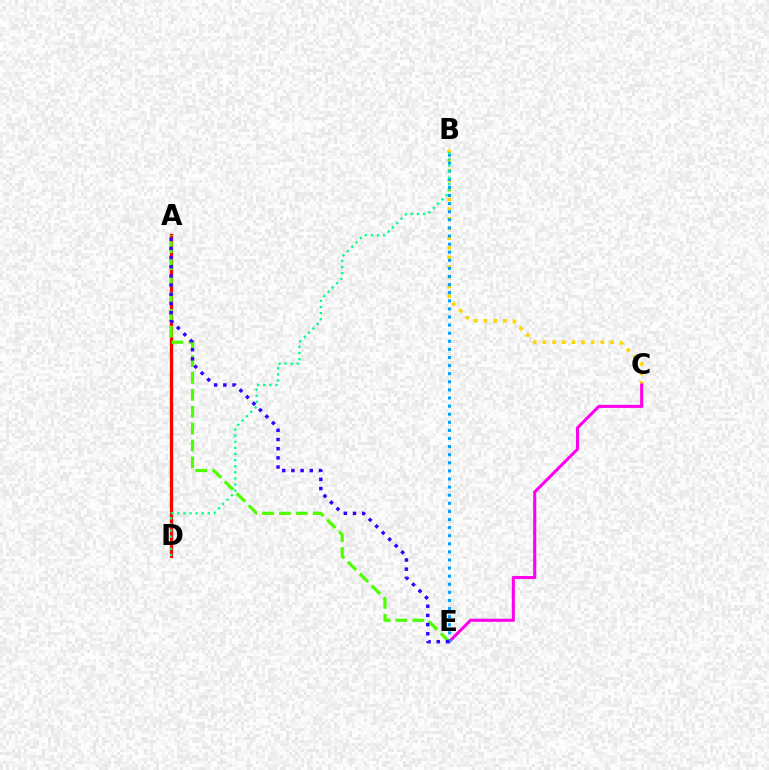{('A', 'D'): [{'color': '#ff0000', 'line_style': 'solid', 'thickness': 2.37}], ('B', 'C'): [{'color': '#ffd500', 'line_style': 'dotted', 'thickness': 2.63}], ('A', 'E'): [{'color': '#4fff00', 'line_style': 'dashed', 'thickness': 2.3}, {'color': '#3700ff', 'line_style': 'dotted', 'thickness': 2.5}], ('C', 'E'): [{'color': '#ff00ed', 'line_style': 'solid', 'thickness': 2.21}], ('B', 'E'): [{'color': '#009eff', 'line_style': 'dotted', 'thickness': 2.2}], ('B', 'D'): [{'color': '#00ff86', 'line_style': 'dotted', 'thickness': 1.66}]}